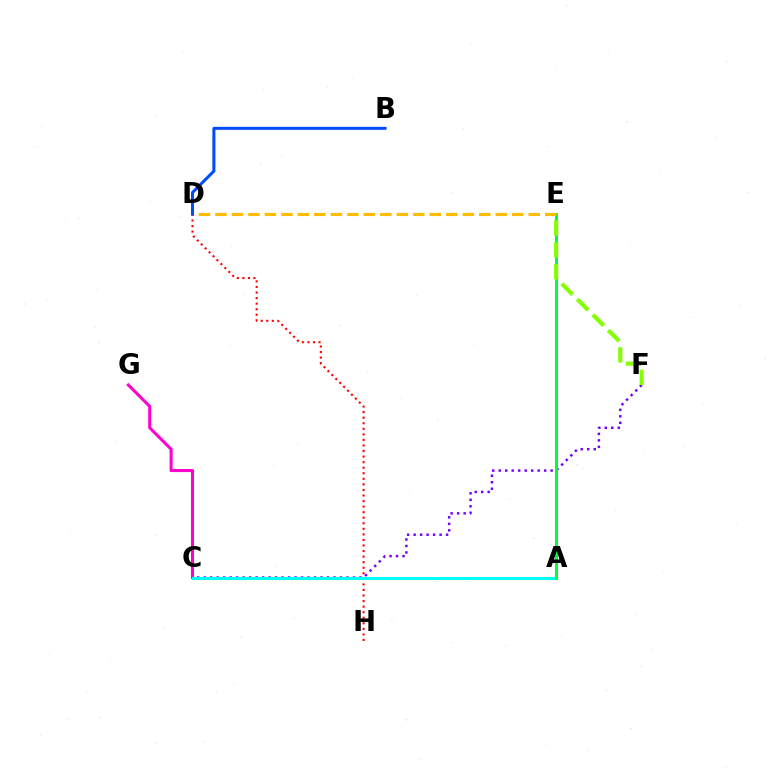{('C', 'F'): [{'color': '#7200ff', 'line_style': 'dotted', 'thickness': 1.76}], ('C', 'G'): [{'color': '#ff00cf', 'line_style': 'solid', 'thickness': 2.19}], ('D', 'H'): [{'color': '#ff0000', 'line_style': 'dotted', 'thickness': 1.51}], ('A', 'C'): [{'color': '#00fff6', 'line_style': 'solid', 'thickness': 2.21}], ('A', 'E'): [{'color': '#00ff39', 'line_style': 'solid', 'thickness': 2.17}], ('D', 'E'): [{'color': '#ffbd00', 'line_style': 'dashed', 'thickness': 2.24}], ('B', 'D'): [{'color': '#004bff', 'line_style': 'solid', 'thickness': 2.17}], ('E', 'F'): [{'color': '#84ff00', 'line_style': 'dashed', 'thickness': 2.98}]}